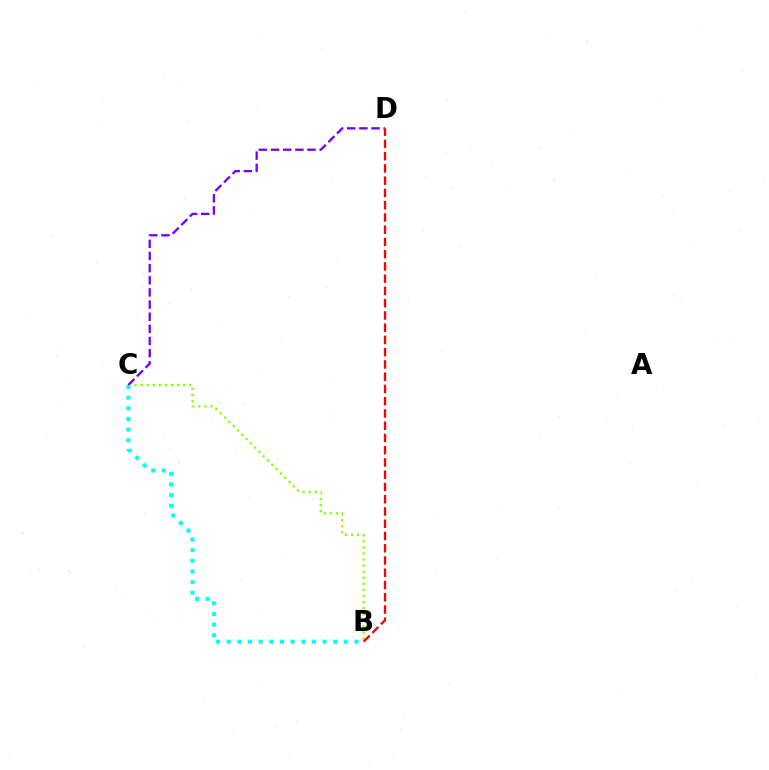{('B', 'C'): [{'color': '#84ff00', 'line_style': 'dotted', 'thickness': 1.65}, {'color': '#00fff6', 'line_style': 'dotted', 'thickness': 2.89}], ('C', 'D'): [{'color': '#7200ff', 'line_style': 'dashed', 'thickness': 1.65}], ('B', 'D'): [{'color': '#ff0000', 'line_style': 'dashed', 'thickness': 1.66}]}